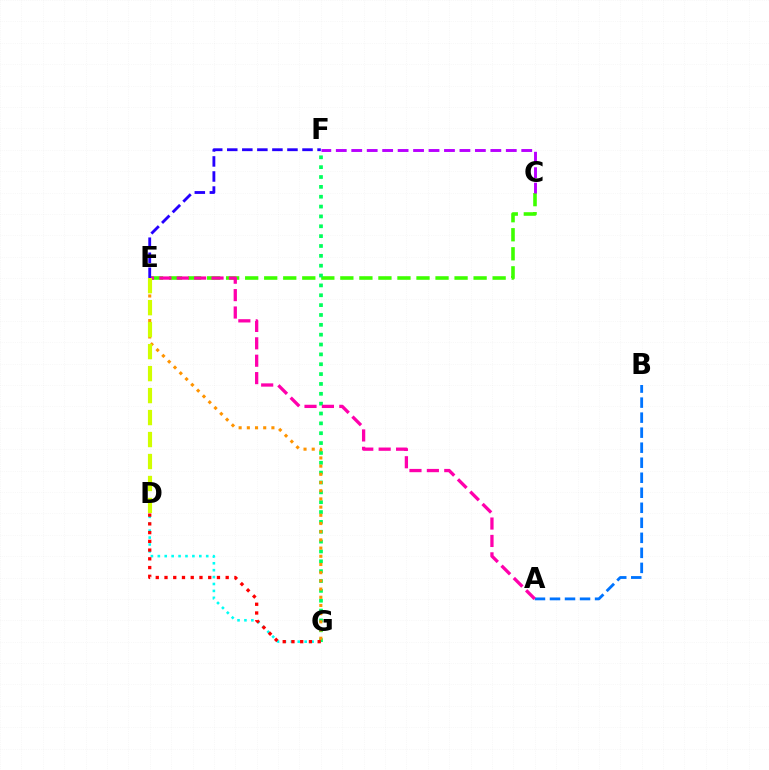{('C', 'E'): [{'color': '#3dff00', 'line_style': 'dashed', 'thickness': 2.59}], ('D', 'G'): [{'color': '#00fff6', 'line_style': 'dotted', 'thickness': 1.88}, {'color': '#ff0000', 'line_style': 'dotted', 'thickness': 2.37}], ('F', 'G'): [{'color': '#00ff5c', 'line_style': 'dotted', 'thickness': 2.68}], ('A', 'B'): [{'color': '#0074ff', 'line_style': 'dashed', 'thickness': 2.04}], ('E', 'G'): [{'color': '#ff9400', 'line_style': 'dotted', 'thickness': 2.23}], ('C', 'F'): [{'color': '#b900ff', 'line_style': 'dashed', 'thickness': 2.1}], ('A', 'E'): [{'color': '#ff00ac', 'line_style': 'dashed', 'thickness': 2.36}], ('E', 'F'): [{'color': '#2500ff', 'line_style': 'dashed', 'thickness': 2.04}], ('D', 'E'): [{'color': '#d1ff00', 'line_style': 'dashed', 'thickness': 2.99}]}